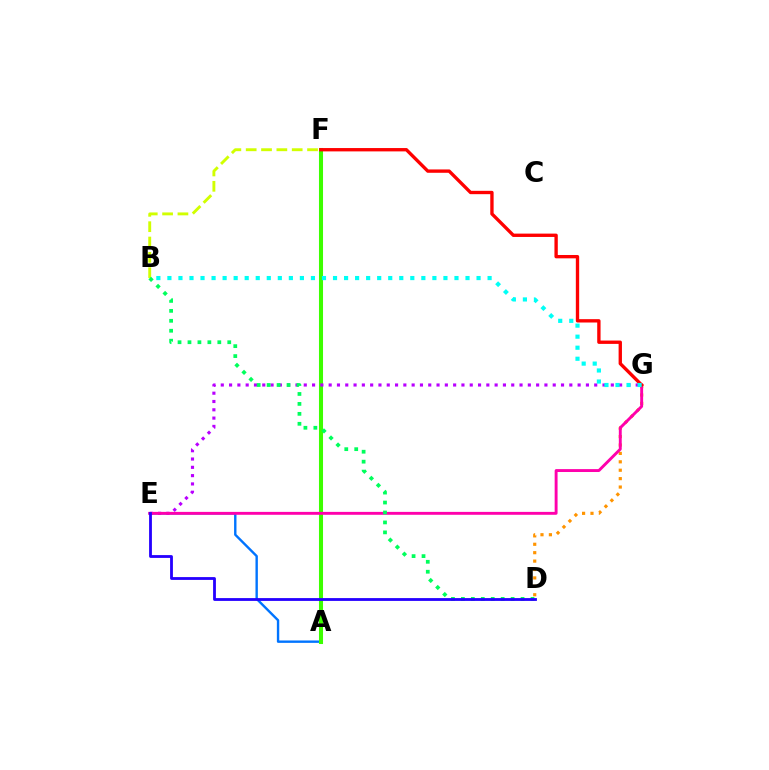{('D', 'G'): [{'color': '#ff9400', 'line_style': 'dotted', 'thickness': 2.28}], ('A', 'E'): [{'color': '#0074ff', 'line_style': 'solid', 'thickness': 1.72}], ('A', 'F'): [{'color': '#3dff00', 'line_style': 'solid', 'thickness': 2.92}], ('E', 'G'): [{'color': '#b900ff', 'line_style': 'dotted', 'thickness': 2.25}, {'color': '#ff00ac', 'line_style': 'solid', 'thickness': 2.09}], ('B', 'F'): [{'color': '#d1ff00', 'line_style': 'dashed', 'thickness': 2.08}], ('B', 'D'): [{'color': '#00ff5c', 'line_style': 'dotted', 'thickness': 2.7}], ('F', 'G'): [{'color': '#ff0000', 'line_style': 'solid', 'thickness': 2.41}], ('B', 'G'): [{'color': '#00fff6', 'line_style': 'dotted', 'thickness': 3.0}], ('D', 'E'): [{'color': '#2500ff', 'line_style': 'solid', 'thickness': 2.02}]}